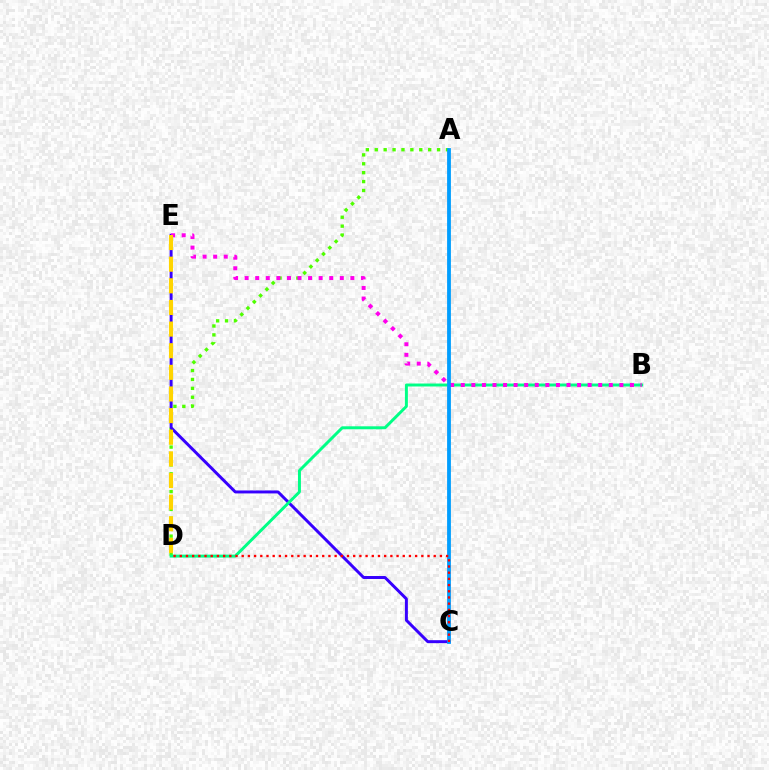{('A', 'D'): [{'color': '#4fff00', 'line_style': 'dotted', 'thickness': 2.42}], ('C', 'E'): [{'color': '#3700ff', 'line_style': 'solid', 'thickness': 2.13}], ('B', 'D'): [{'color': '#00ff86', 'line_style': 'solid', 'thickness': 2.13}], ('B', 'E'): [{'color': '#ff00ed', 'line_style': 'dotted', 'thickness': 2.87}], ('D', 'E'): [{'color': '#ffd500', 'line_style': 'dashed', 'thickness': 2.94}], ('A', 'C'): [{'color': '#009eff', 'line_style': 'solid', 'thickness': 2.74}], ('C', 'D'): [{'color': '#ff0000', 'line_style': 'dotted', 'thickness': 1.68}]}